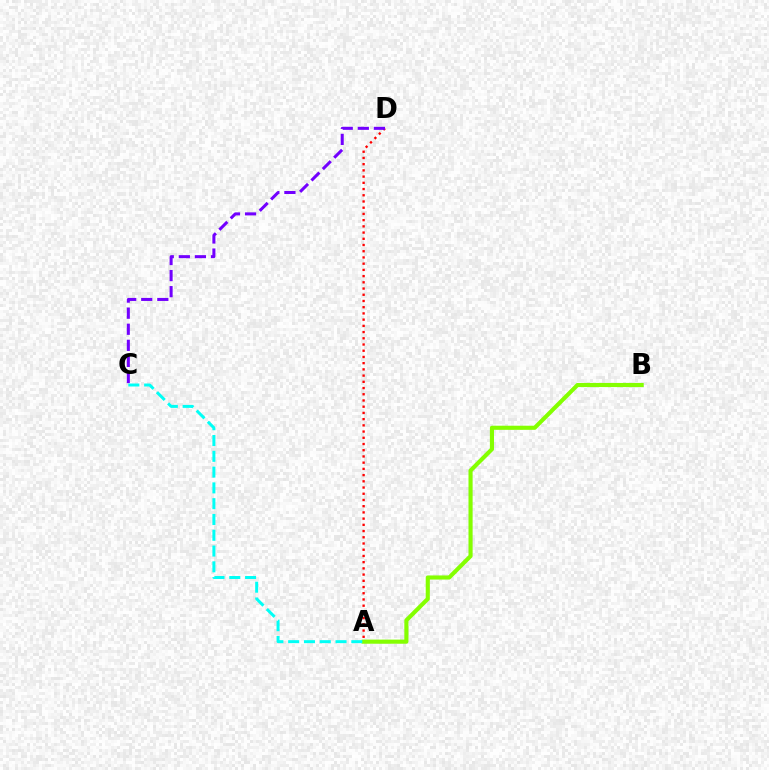{('A', 'D'): [{'color': '#ff0000', 'line_style': 'dotted', 'thickness': 1.69}], ('A', 'B'): [{'color': '#84ff00', 'line_style': 'solid', 'thickness': 2.97}], ('C', 'D'): [{'color': '#7200ff', 'line_style': 'dashed', 'thickness': 2.18}], ('A', 'C'): [{'color': '#00fff6', 'line_style': 'dashed', 'thickness': 2.14}]}